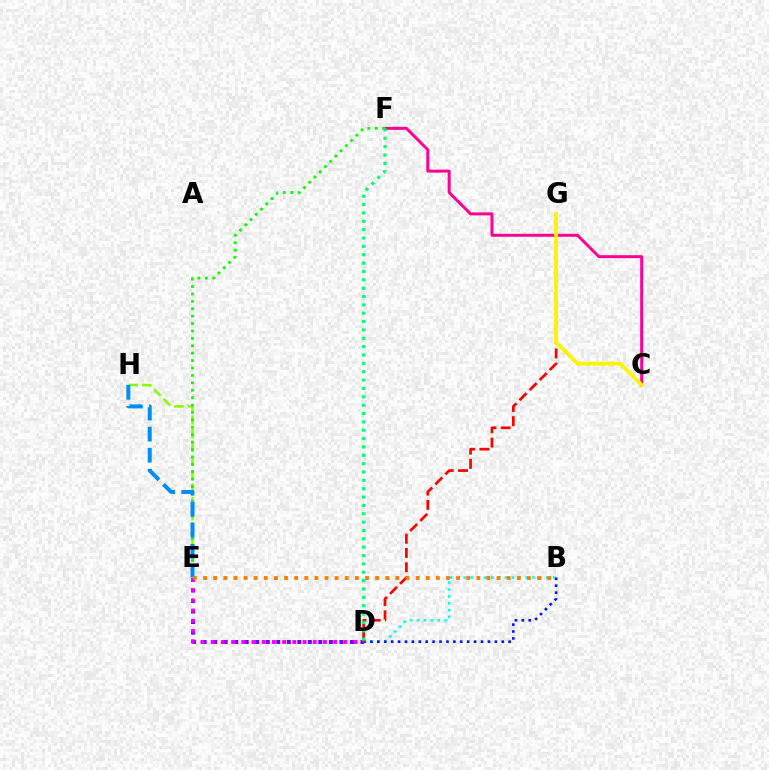{('D', 'E'): [{'color': '#7200ff', 'line_style': 'dotted', 'thickness': 2.86}, {'color': '#ee00ff', 'line_style': 'dotted', 'thickness': 2.77}], ('C', 'F'): [{'color': '#ff0094', 'line_style': 'solid', 'thickness': 2.14}], ('E', 'H'): [{'color': '#84ff00', 'line_style': 'dashed', 'thickness': 1.85}, {'color': '#008cff', 'line_style': 'dashed', 'thickness': 2.86}], ('B', 'D'): [{'color': '#00fff6', 'line_style': 'dotted', 'thickness': 1.87}, {'color': '#0010ff', 'line_style': 'dotted', 'thickness': 1.88}], ('E', 'F'): [{'color': '#08ff00', 'line_style': 'dotted', 'thickness': 2.01}], ('D', 'G'): [{'color': '#ff0000', 'line_style': 'dashed', 'thickness': 1.94}], ('D', 'F'): [{'color': '#00ff74', 'line_style': 'dotted', 'thickness': 2.27}], ('B', 'E'): [{'color': '#ff7c00', 'line_style': 'dotted', 'thickness': 2.75}], ('C', 'G'): [{'color': '#fcf500', 'line_style': 'solid', 'thickness': 2.79}]}